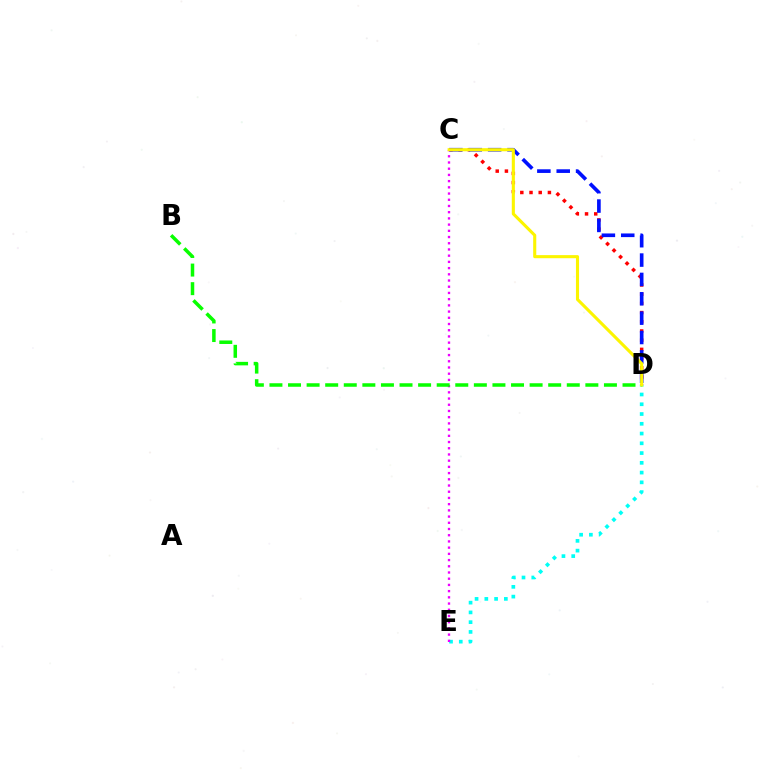{('D', 'E'): [{'color': '#00fff6', 'line_style': 'dotted', 'thickness': 2.65}], ('C', 'D'): [{'color': '#ff0000', 'line_style': 'dotted', 'thickness': 2.5}, {'color': '#0010ff', 'line_style': 'dashed', 'thickness': 2.63}, {'color': '#fcf500', 'line_style': 'solid', 'thickness': 2.23}], ('C', 'E'): [{'color': '#ee00ff', 'line_style': 'dotted', 'thickness': 1.69}], ('B', 'D'): [{'color': '#08ff00', 'line_style': 'dashed', 'thickness': 2.52}]}